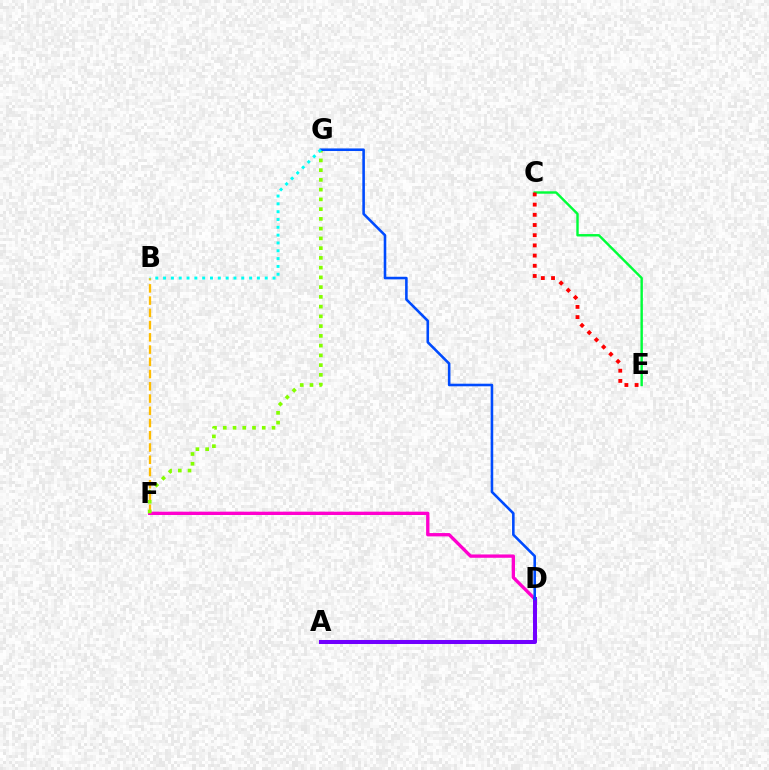{('C', 'E'): [{'color': '#00ff39', 'line_style': 'solid', 'thickness': 1.74}, {'color': '#ff0000', 'line_style': 'dotted', 'thickness': 2.77}], ('B', 'F'): [{'color': '#ffbd00', 'line_style': 'dashed', 'thickness': 1.66}], ('D', 'F'): [{'color': '#ff00cf', 'line_style': 'solid', 'thickness': 2.39}], ('F', 'G'): [{'color': '#84ff00', 'line_style': 'dotted', 'thickness': 2.65}], ('A', 'D'): [{'color': '#7200ff', 'line_style': 'solid', 'thickness': 2.9}], ('D', 'G'): [{'color': '#004bff', 'line_style': 'solid', 'thickness': 1.86}], ('B', 'G'): [{'color': '#00fff6', 'line_style': 'dotted', 'thickness': 2.12}]}